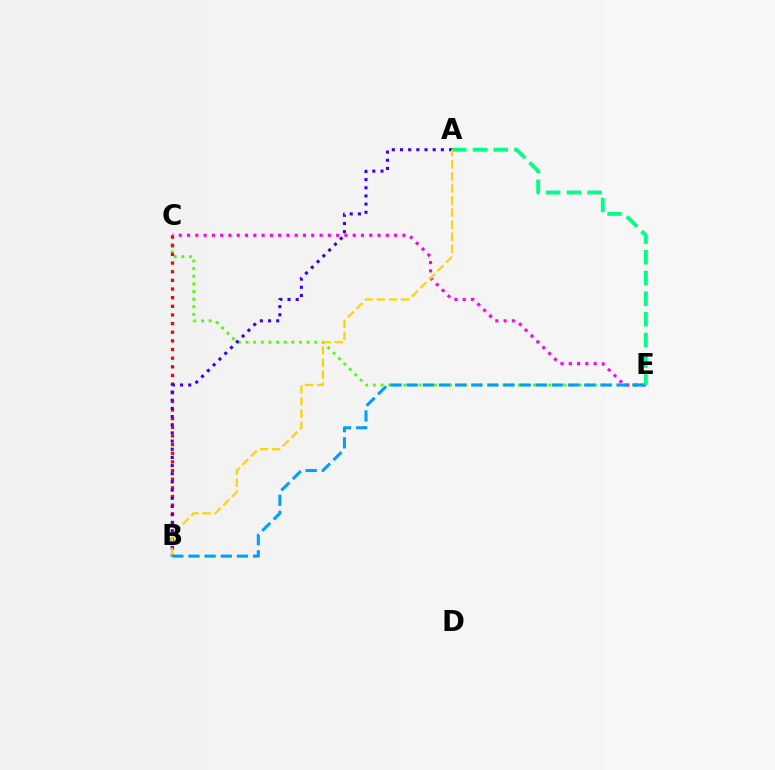{('C', 'E'): [{'color': '#ff00ed', 'line_style': 'dotted', 'thickness': 2.25}, {'color': '#4fff00', 'line_style': 'dotted', 'thickness': 2.07}], ('A', 'E'): [{'color': '#00ff86', 'line_style': 'dashed', 'thickness': 2.81}], ('B', 'C'): [{'color': '#ff0000', 'line_style': 'dotted', 'thickness': 2.35}], ('A', 'B'): [{'color': '#3700ff', 'line_style': 'dotted', 'thickness': 2.22}, {'color': '#ffd500', 'line_style': 'dashed', 'thickness': 1.64}], ('B', 'E'): [{'color': '#009eff', 'line_style': 'dashed', 'thickness': 2.19}]}